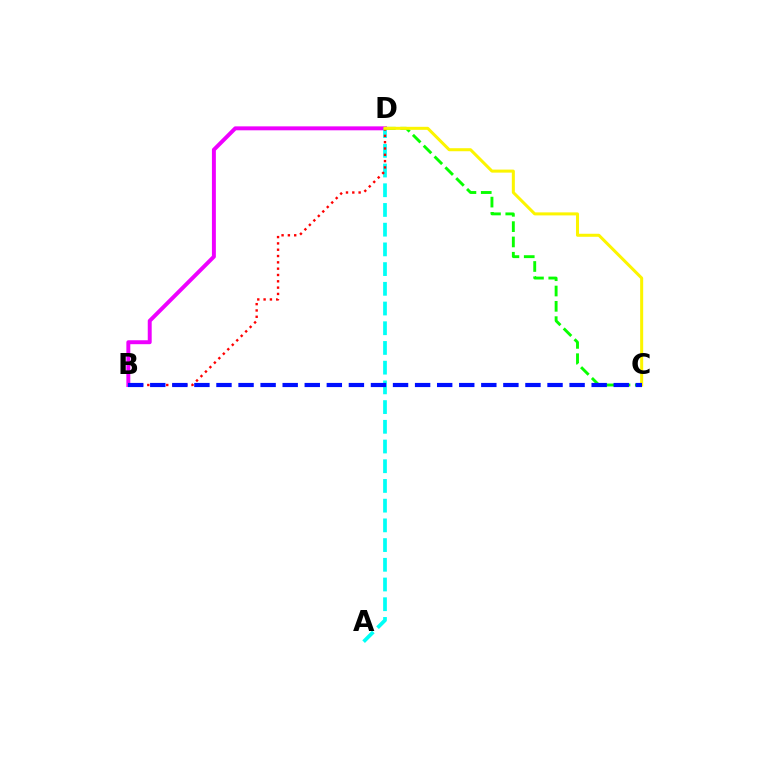{('B', 'D'): [{'color': '#ee00ff', 'line_style': 'solid', 'thickness': 2.84}, {'color': '#ff0000', 'line_style': 'dotted', 'thickness': 1.72}], ('A', 'D'): [{'color': '#00fff6', 'line_style': 'dashed', 'thickness': 2.68}], ('C', 'D'): [{'color': '#08ff00', 'line_style': 'dashed', 'thickness': 2.08}, {'color': '#fcf500', 'line_style': 'solid', 'thickness': 2.18}], ('B', 'C'): [{'color': '#0010ff', 'line_style': 'dashed', 'thickness': 3.0}]}